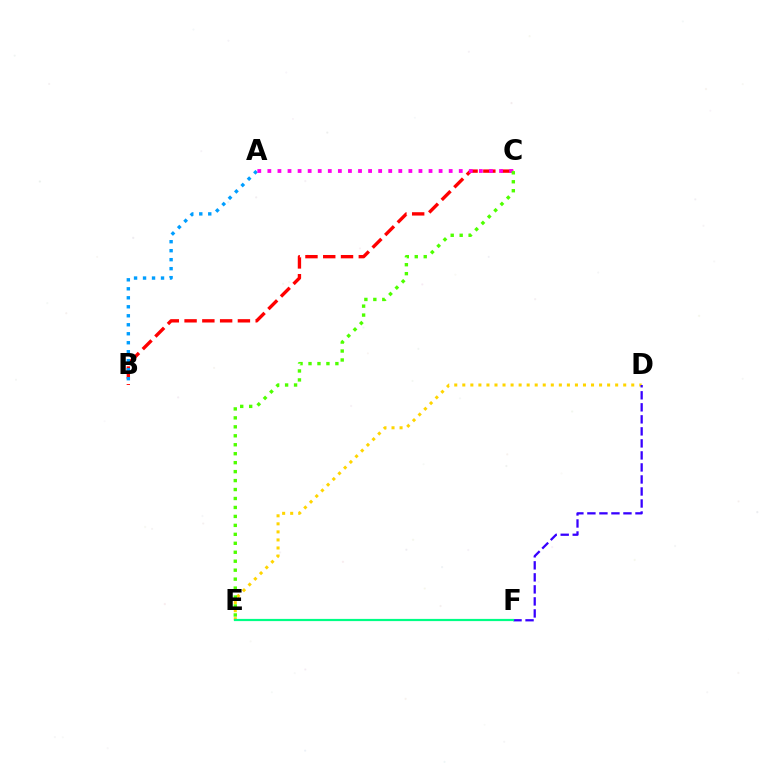{('D', 'E'): [{'color': '#ffd500', 'line_style': 'dotted', 'thickness': 2.19}], ('B', 'C'): [{'color': '#ff0000', 'line_style': 'dashed', 'thickness': 2.41}], ('A', 'B'): [{'color': '#009eff', 'line_style': 'dotted', 'thickness': 2.44}], ('A', 'C'): [{'color': '#ff00ed', 'line_style': 'dotted', 'thickness': 2.74}], ('D', 'F'): [{'color': '#3700ff', 'line_style': 'dashed', 'thickness': 1.63}], ('E', 'F'): [{'color': '#00ff86', 'line_style': 'solid', 'thickness': 1.58}], ('C', 'E'): [{'color': '#4fff00', 'line_style': 'dotted', 'thickness': 2.43}]}